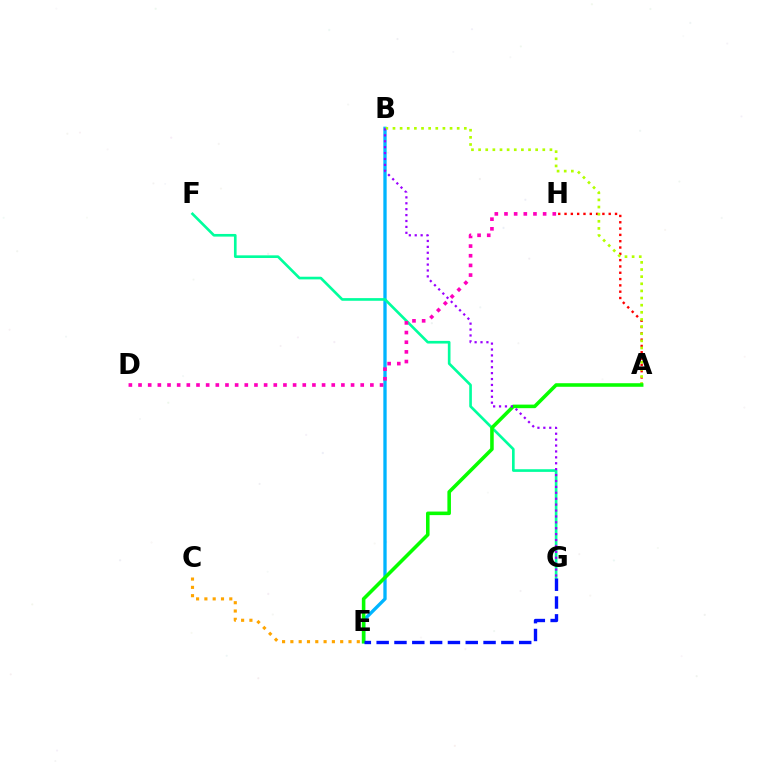{('C', 'E'): [{'color': '#ffa500', 'line_style': 'dotted', 'thickness': 2.26}], ('B', 'E'): [{'color': '#00b5ff', 'line_style': 'solid', 'thickness': 2.39}], ('A', 'H'): [{'color': '#ff0000', 'line_style': 'dotted', 'thickness': 1.71}], ('A', 'B'): [{'color': '#b3ff00', 'line_style': 'dotted', 'thickness': 1.94}], ('F', 'G'): [{'color': '#00ff9d', 'line_style': 'solid', 'thickness': 1.91}], ('A', 'E'): [{'color': '#08ff00', 'line_style': 'solid', 'thickness': 2.56}], ('B', 'G'): [{'color': '#9b00ff', 'line_style': 'dotted', 'thickness': 1.6}], ('D', 'H'): [{'color': '#ff00bd', 'line_style': 'dotted', 'thickness': 2.62}], ('E', 'G'): [{'color': '#0010ff', 'line_style': 'dashed', 'thickness': 2.42}]}